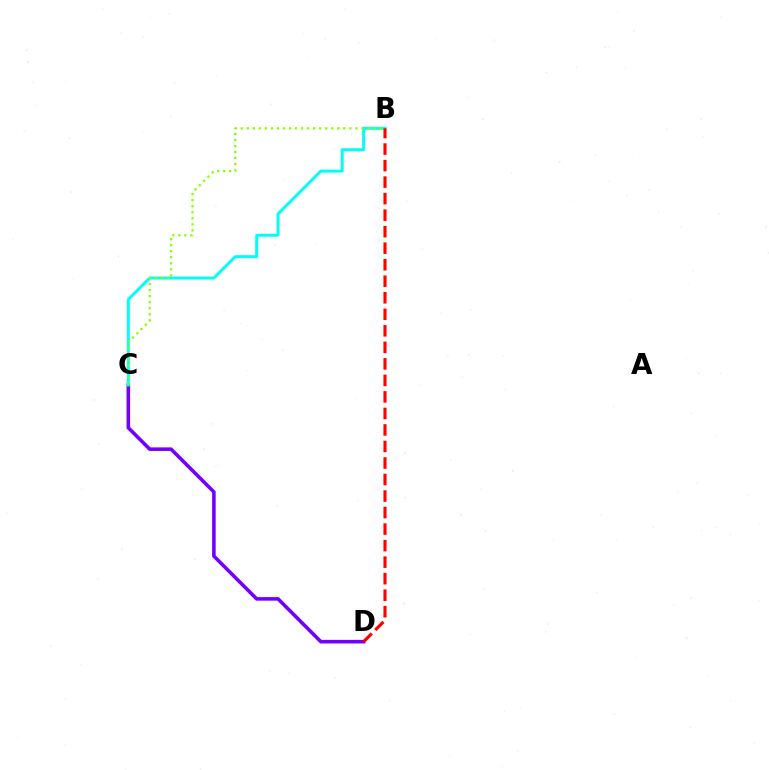{('C', 'D'): [{'color': '#7200ff', 'line_style': 'solid', 'thickness': 2.57}], ('B', 'C'): [{'color': '#00fff6', 'line_style': 'solid', 'thickness': 2.14}, {'color': '#84ff00', 'line_style': 'dotted', 'thickness': 1.64}], ('B', 'D'): [{'color': '#ff0000', 'line_style': 'dashed', 'thickness': 2.24}]}